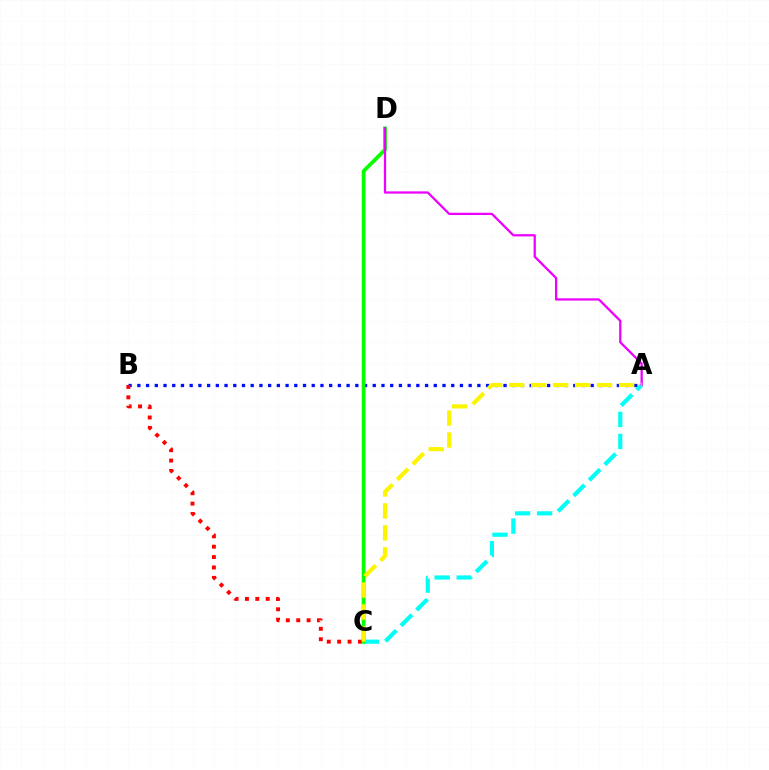{('A', 'B'): [{'color': '#0010ff', 'line_style': 'dotted', 'thickness': 2.37}], ('A', 'C'): [{'color': '#00fff6', 'line_style': 'dashed', 'thickness': 2.99}, {'color': '#fcf500', 'line_style': 'dashed', 'thickness': 2.99}], ('C', 'D'): [{'color': '#08ff00', 'line_style': 'solid', 'thickness': 2.72}], ('A', 'D'): [{'color': '#ee00ff', 'line_style': 'solid', 'thickness': 1.63}], ('B', 'C'): [{'color': '#ff0000', 'line_style': 'dotted', 'thickness': 2.82}]}